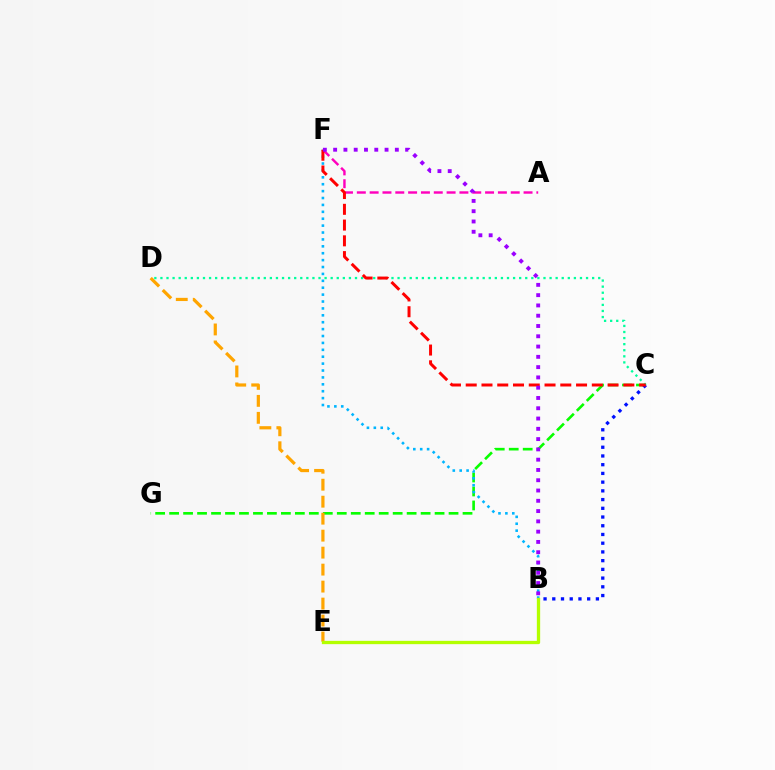{('C', 'G'): [{'color': '#08ff00', 'line_style': 'dashed', 'thickness': 1.9}], ('D', 'E'): [{'color': '#ffa500', 'line_style': 'dashed', 'thickness': 2.31}], ('B', 'F'): [{'color': '#00b5ff', 'line_style': 'dotted', 'thickness': 1.87}, {'color': '#9b00ff', 'line_style': 'dotted', 'thickness': 2.79}], ('B', 'E'): [{'color': '#b3ff00', 'line_style': 'solid', 'thickness': 2.38}], ('B', 'C'): [{'color': '#0010ff', 'line_style': 'dotted', 'thickness': 2.37}], ('C', 'D'): [{'color': '#00ff9d', 'line_style': 'dotted', 'thickness': 1.65}], ('A', 'F'): [{'color': '#ff00bd', 'line_style': 'dashed', 'thickness': 1.74}], ('C', 'F'): [{'color': '#ff0000', 'line_style': 'dashed', 'thickness': 2.14}]}